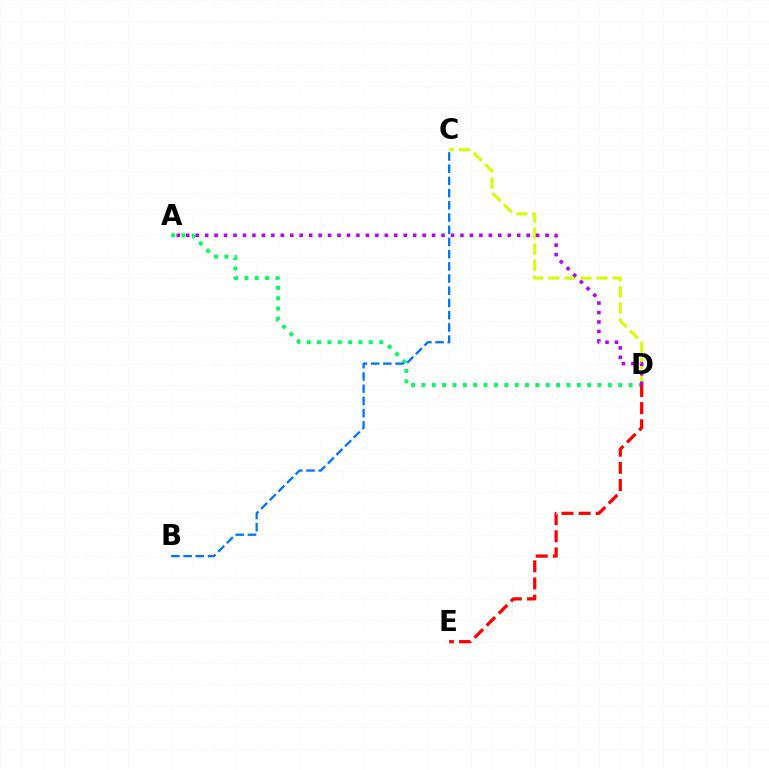{('C', 'D'): [{'color': '#d1ff00', 'line_style': 'dashed', 'thickness': 2.18}], ('A', 'D'): [{'color': '#00ff5c', 'line_style': 'dotted', 'thickness': 2.81}, {'color': '#b900ff', 'line_style': 'dotted', 'thickness': 2.57}], ('B', 'C'): [{'color': '#0074ff', 'line_style': 'dashed', 'thickness': 1.66}], ('D', 'E'): [{'color': '#ff0000', 'line_style': 'dashed', 'thickness': 2.33}]}